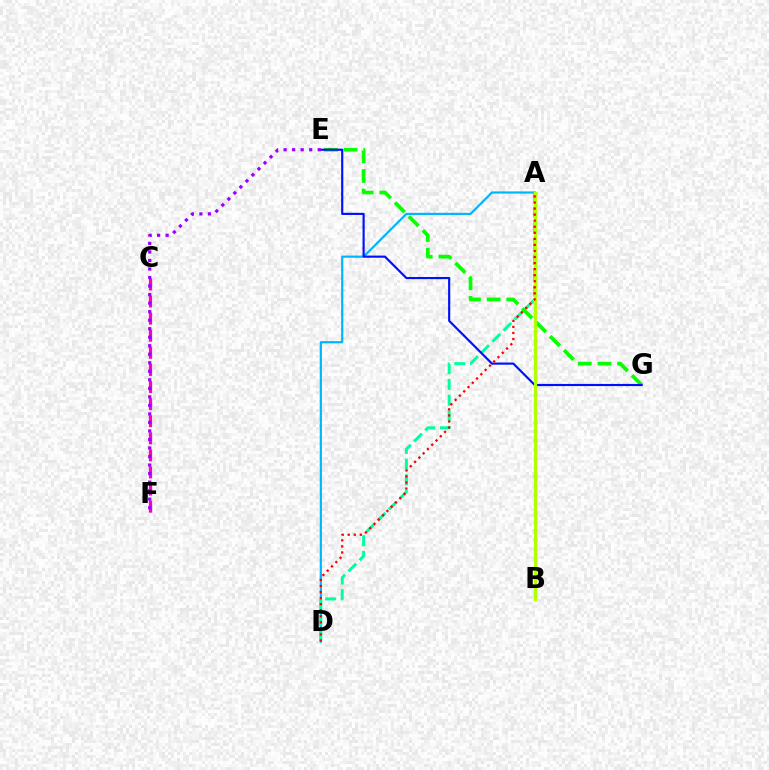{('C', 'F'): [{'color': '#ff00bd', 'line_style': 'dashed', 'thickness': 2.32}], ('A', 'D'): [{'color': '#00b5ff', 'line_style': 'solid', 'thickness': 1.57}, {'color': '#00ff9d', 'line_style': 'dashed', 'thickness': 2.13}, {'color': '#ff0000', 'line_style': 'dotted', 'thickness': 1.65}], ('E', 'G'): [{'color': '#08ff00', 'line_style': 'dashed', 'thickness': 2.67}, {'color': '#0010ff', 'line_style': 'solid', 'thickness': 1.55}], ('A', 'B'): [{'color': '#ffa500', 'line_style': 'dotted', 'thickness': 2.47}, {'color': '#b3ff00', 'line_style': 'solid', 'thickness': 2.18}], ('E', 'F'): [{'color': '#9b00ff', 'line_style': 'dotted', 'thickness': 2.32}]}